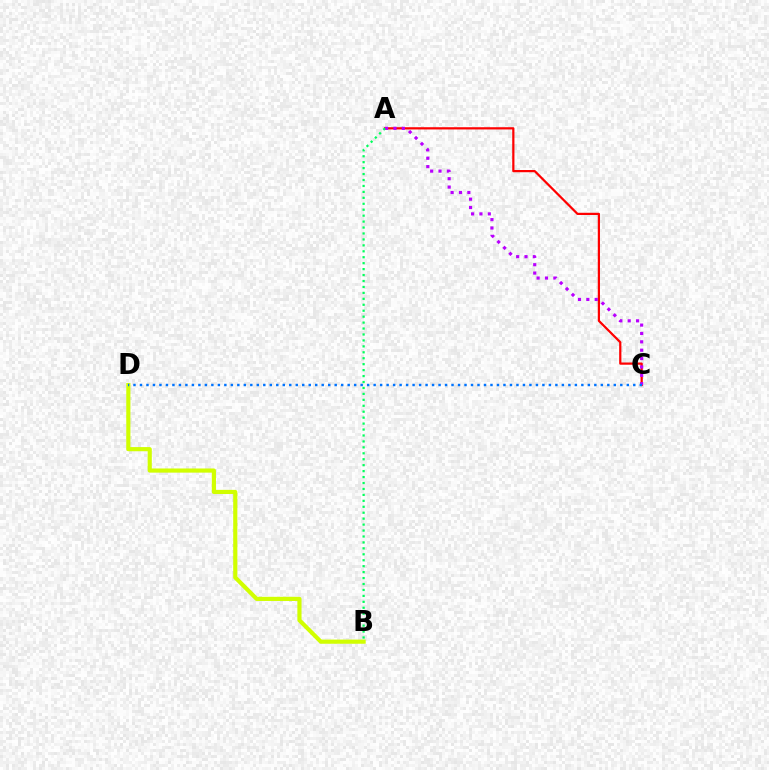{('B', 'D'): [{'color': '#d1ff00', 'line_style': 'solid', 'thickness': 2.99}], ('A', 'C'): [{'color': '#ff0000', 'line_style': 'solid', 'thickness': 1.6}, {'color': '#b900ff', 'line_style': 'dotted', 'thickness': 2.27}], ('C', 'D'): [{'color': '#0074ff', 'line_style': 'dotted', 'thickness': 1.76}], ('A', 'B'): [{'color': '#00ff5c', 'line_style': 'dotted', 'thickness': 1.61}]}